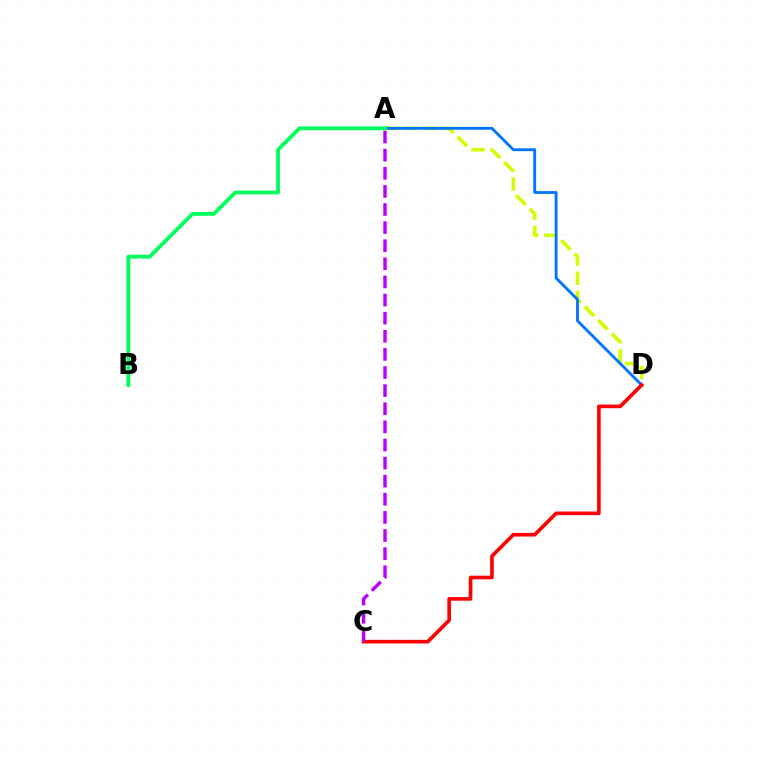{('A', 'D'): [{'color': '#d1ff00', 'line_style': 'dashed', 'thickness': 2.59}, {'color': '#0074ff', 'line_style': 'solid', 'thickness': 2.04}], ('A', 'B'): [{'color': '#00ff5c', 'line_style': 'solid', 'thickness': 2.73}], ('C', 'D'): [{'color': '#ff0000', 'line_style': 'solid', 'thickness': 2.61}], ('A', 'C'): [{'color': '#b900ff', 'line_style': 'dashed', 'thickness': 2.46}]}